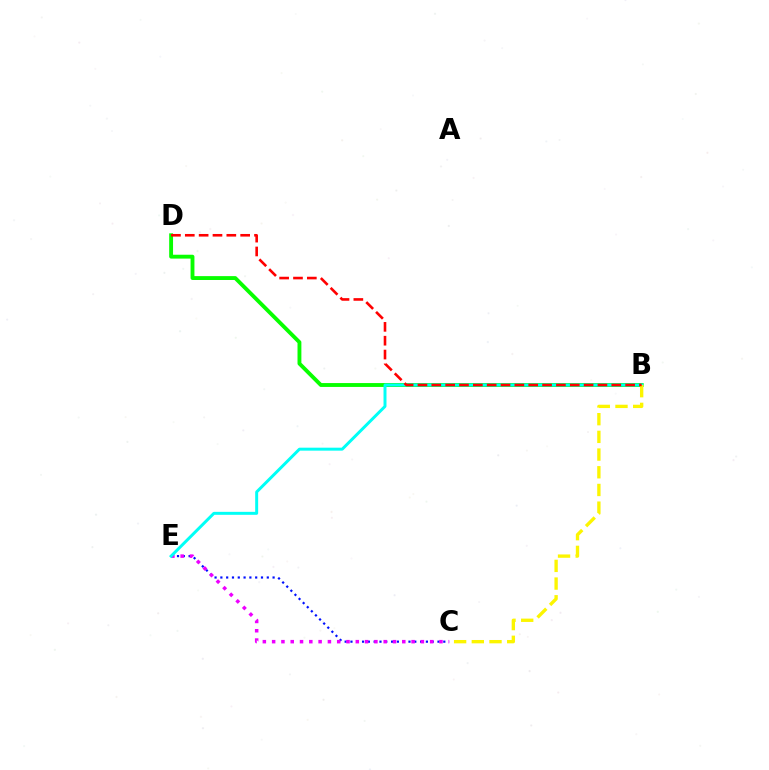{('B', 'D'): [{'color': '#08ff00', 'line_style': 'solid', 'thickness': 2.78}, {'color': '#ff0000', 'line_style': 'dashed', 'thickness': 1.88}], ('C', 'E'): [{'color': '#0010ff', 'line_style': 'dotted', 'thickness': 1.58}, {'color': '#ee00ff', 'line_style': 'dotted', 'thickness': 2.53}], ('B', 'E'): [{'color': '#00fff6', 'line_style': 'solid', 'thickness': 2.14}], ('B', 'C'): [{'color': '#fcf500', 'line_style': 'dashed', 'thickness': 2.4}]}